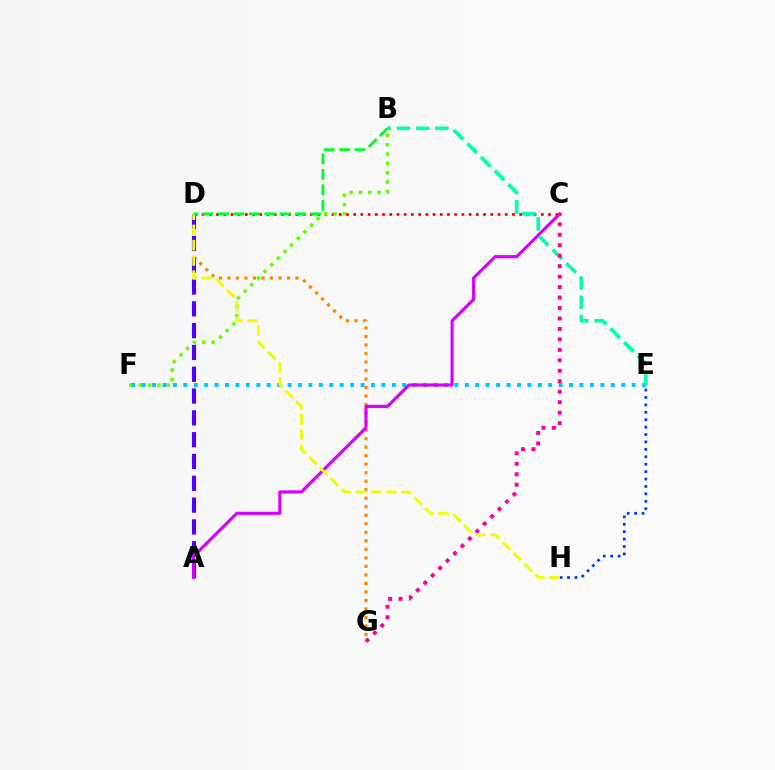{('D', 'G'): [{'color': '#ff8800', 'line_style': 'dotted', 'thickness': 2.31}], ('A', 'D'): [{'color': '#4f00ff', 'line_style': 'dashed', 'thickness': 2.96}], ('C', 'D'): [{'color': '#ff0000', 'line_style': 'dotted', 'thickness': 1.96}], ('B', 'F'): [{'color': '#66ff00', 'line_style': 'dotted', 'thickness': 2.55}], ('E', 'F'): [{'color': '#00c7ff', 'line_style': 'dotted', 'thickness': 2.83}], ('A', 'C'): [{'color': '#d600ff', 'line_style': 'solid', 'thickness': 2.27}], ('E', 'H'): [{'color': '#003fff', 'line_style': 'dotted', 'thickness': 2.02}], ('B', 'E'): [{'color': '#00ffaf', 'line_style': 'dashed', 'thickness': 2.62}], ('C', 'G'): [{'color': '#ff00a0', 'line_style': 'dotted', 'thickness': 2.84}], ('D', 'H'): [{'color': '#eeff00', 'line_style': 'dashed', 'thickness': 2.07}], ('B', 'D'): [{'color': '#00ff27', 'line_style': 'dashed', 'thickness': 2.1}]}